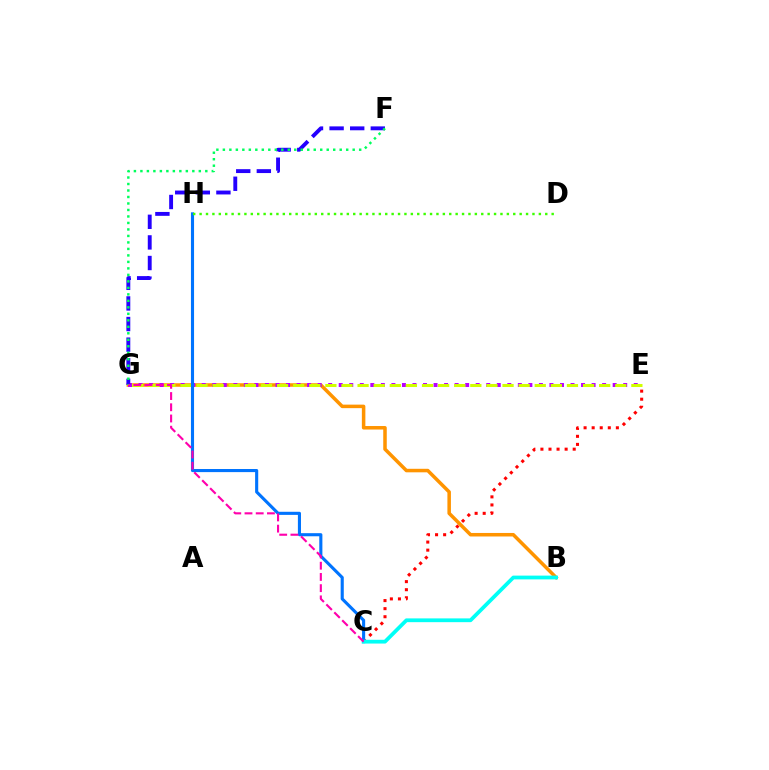{('C', 'E'): [{'color': '#ff0000', 'line_style': 'dotted', 'thickness': 2.19}], ('B', 'G'): [{'color': '#ff9400', 'line_style': 'solid', 'thickness': 2.53}], ('E', 'G'): [{'color': '#b900ff', 'line_style': 'dotted', 'thickness': 2.86}, {'color': '#d1ff00', 'line_style': 'dashed', 'thickness': 2.19}], ('F', 'G'): [{'color': '#2500ff', 'line_style': 'dashed', 'thickness': 2.8}, {'color': '#00ff5c', 'line_style': 'dotted', 'thickness': 1.76}], ('C', 'H'): [{'color': '#0074ff', 'line_style': 'solid', 'thickness': 2.24}], ('D', 'H'): [{'color': '#3dff00', 'line_style': 'dotted', 'thickness': 1.74}], ('B', 'C'): [{'color': '#00fff6', 'line_style': 'solid', 'thickness': 2.72}], ('C', 'G'): [{'color': '#ff00ac', 'line_style': 'dashed', 'thickness': 1.52}]}